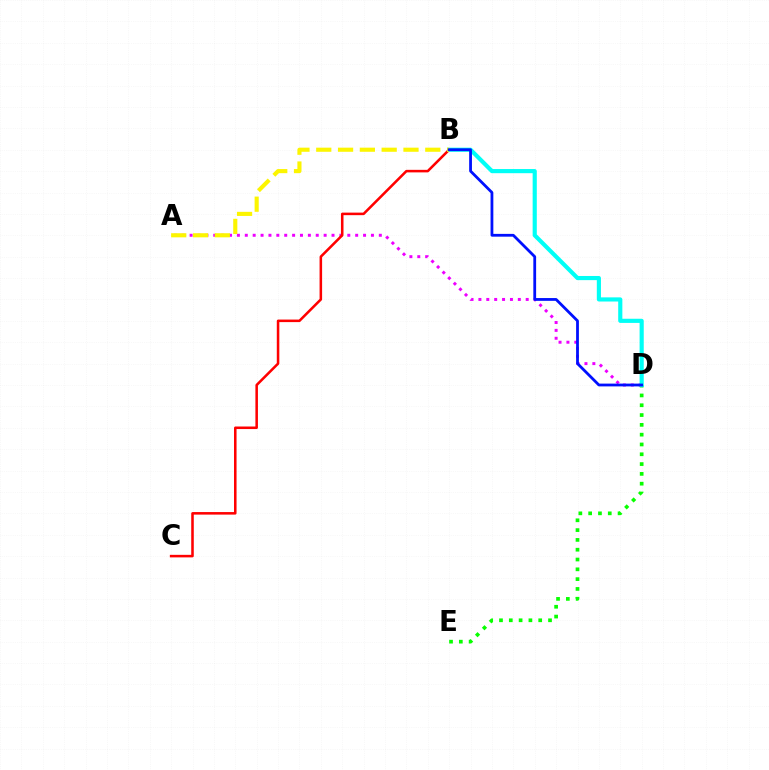{('A', 'D'): [{'color': '#ee00ff', 'line_style': 'dotted', 'thickness': 2.14}], ('B', 'C'): [{'color': '#ff0000', 'line_style': 'solid', 'thickness': 1.83}], ('D', 'E'): [{'color': '#08ff00', 'line_style': 'dotted', 'thickness': 2.66}], ('B', 'D'): [{'color': '#00fff6', 'line_style': 'solid', 'thickness': 2.99}, {'color': '#0010ff', 'line_style': 'solid', 'thickness': 2.01}], ('A', 'B'): [{'color': '#fcf500', 'line_style': 'dashed', 'thickness': 2.96}]}